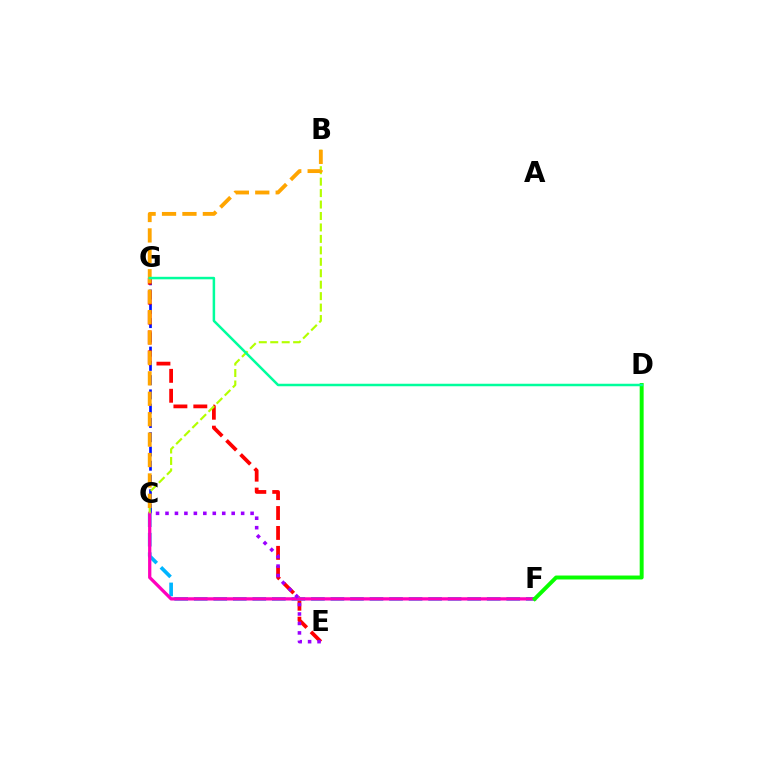{('C', 'G'): [{'color': '#0010ff', 'line_style': 'dashed', 'thickness': 1.94}], ('E', 'G'): [{'color': '#ff0000', 'line_style': 'dashed', 'thickness': 2.71}], ('C', 'F'): [{'color': '#00b5ff', 'line_style': 'dashed', 'thickness': 2.65}, {'color': '#ff00bd', 'line_style': 'solid', 'thickness': 2.35}], ('B', 'C'): [{'color': '#b3ff00', 'line_style': 'dashed', 'thickness': 1.56}, {'color': '#ffa500', 'line_style': 'dashed', 'thickness': 2.77}], ('C', 'E'): [{'color': '#9b00ff', 'line_style': 'dotted', 'thickness': 2.57}], ('D', 'F'): [{'color': '#08ff00', 'line_style': 'solid', 'thickness': 2.84}], ('D', 'G'): [{'color': '#00ff9d', 'line_style': 'solid', 'thickness': 1.8}]}